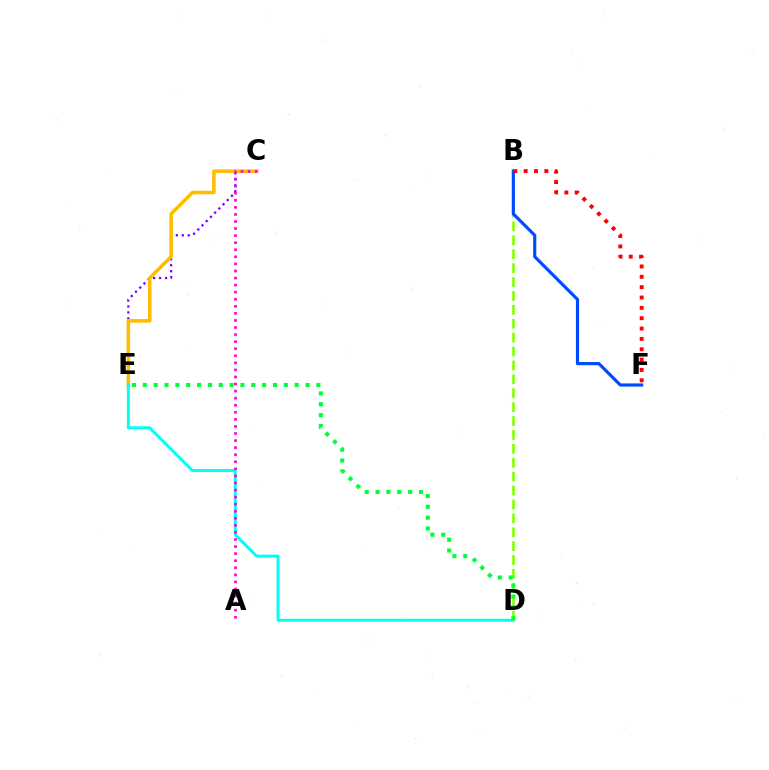{('C', 'E'): [{'color': '#7200ff', 'line_style': 'dotted', 'thickness': 1.62}, {'color': '#ffbd00', 'line_style': 'solid', 'thickness': 2.55}], ('D', 'E'): [{'color': '#00fff6', 'line_style': 'solid', 'thickness': 2.15}, {'color': '#00ff39', 'line_style': 'dotted', 'thickness': 2.95}], ('B', 'D'): [{'color': '#84ff00', 'line_style': 'dashed', 'thickness': 1.89}], ('B', 'F'): [{'color': '#004bff', 'line_style': 'solid', 'thickness': 2.27}, {'color': '#ff0000', 'line_style': 'dotted', 'thickness': 2.81}], ('A', 'C'): [{'color': '#ff00cf', 'line_style': 'dotted', 'thickness': 1.92}]}